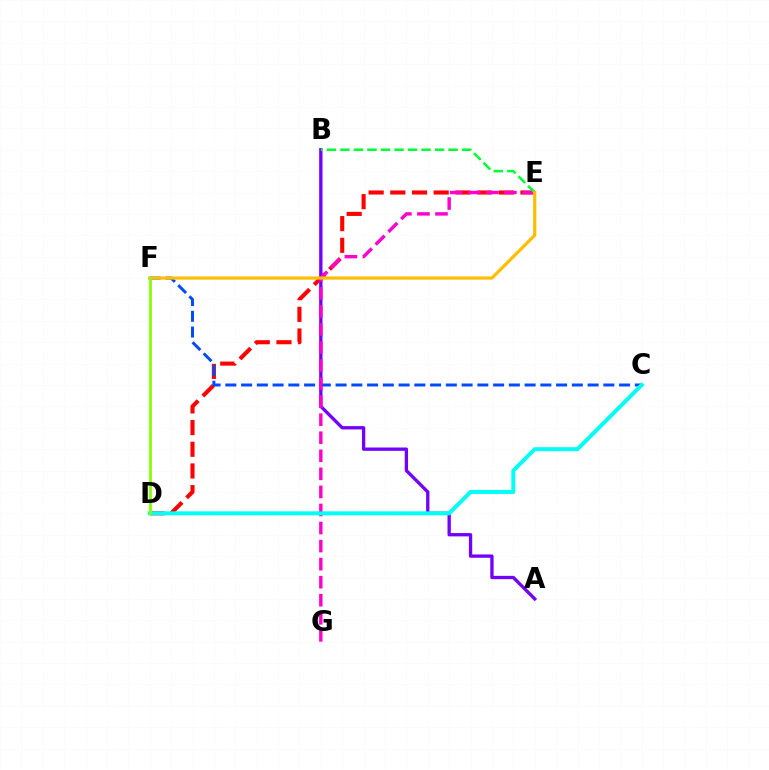{('D', 'E'): [{'color': '#ff0000', 'line_style': 'dashed', 'thickness': 2.95}], ('A', 'B'): [{'color': '#7200ff', 'line_style': 'solid', 'thickness': 2.39}], ('C', 'F'): [{'color': '#004bff', 'line_style': 'dashed', 'thickness': 2.14}], ('E', 'G'): [{'color': '#ff00cf', 'line_style': 'dashed', 'thickness': 2.45}], ('B', 'E'): [{'color': '#00ff39', 'line_style': 'dashed', 'thickness': 1.84}], ('E', 'F'): [{'color': '#ffbd00', 'line_style': 'solid', 'thickness': 2.29}], ('C', 'D'): [{'color': '#00fff6', 'line_style': 'solid', 'thickness': 2.86}], ('D', 'F'): [{'color': '#84ff00', 'line_style': 'solid', 'thickness': 1.97}]}